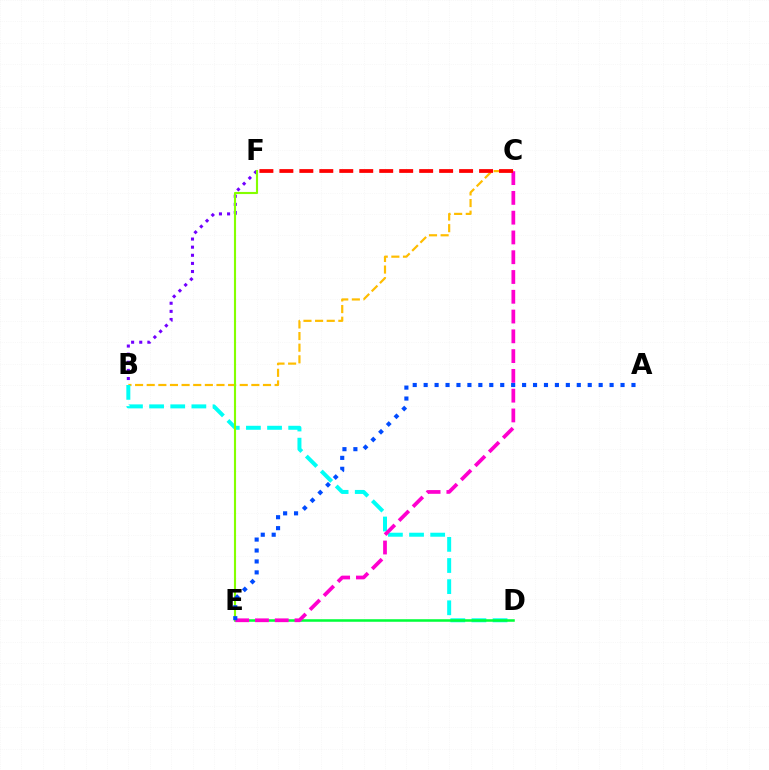{('B', 'C'): [{'color': '#ffbd00', 'line_style': 'dashed', 'thickness': 1.58}], ('B', 'F'): [{'color': '#7200ff', 'line_style': 'dotted', 'thickness': 2.21}], ('B', 'D'): [{'color': '#00fff6', 'line_style': 'dashed', 'thickness': 2.87}], ('D', 'E'): [{'color': '#00ff39', 'line_style': 'solid', 'thickness': 1.83}], ('E', 'F'): [{'color': '#84ff00', 'line_style': 'solid', 'thickness': 1.53}], ('C', 'E'): [{'color': '#ff00cf', 'line_style': 'dashed', 'thickness': 2.69}], ('A', 'E'): [{'color': '#004bff', 'line_style': 'dotted', 'thickness': 2.97}], ('C', 'F'): [{'color': '#ff0000', 'line_style': 'dashed', 'thickness': 2.71}]}